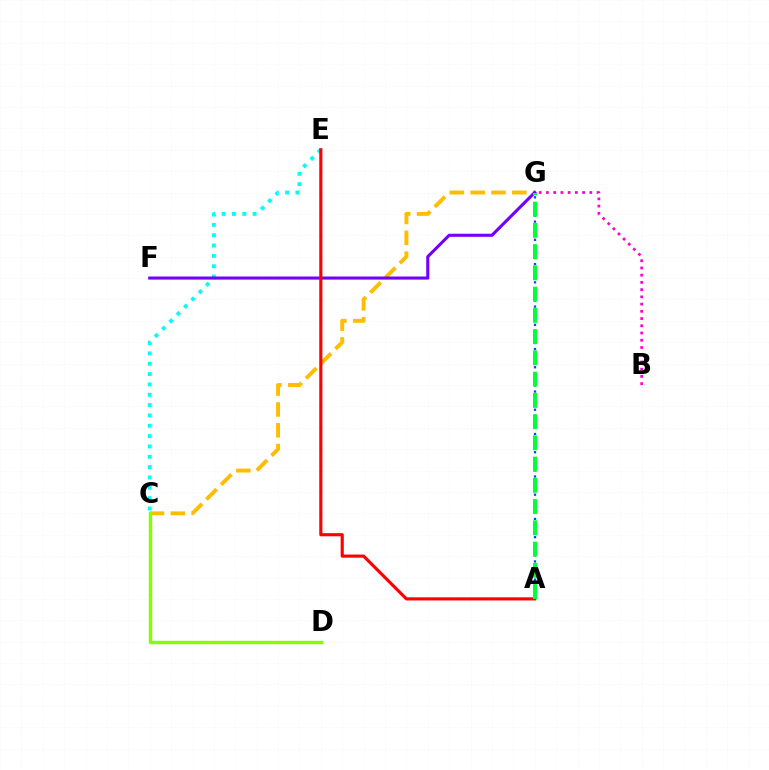{('C', 'E'): [{'color': '#00fff6', 'line_style': 'dotted', 'thickness': 2.81}], ('B', 'G'): [{'color': '#ff00cf', 'line_style': 'dotted', 'thickness': 1.96}], ('C', 'G'): [{'color': '#ffbd00', 'line_style': 'dashed', 'thickness': 2.83}], ('A', 'G'): [{'color': '#004bff', 'line_style': 'dotted', 'thickness': 1.65}, {'color': '#00ff39', 'line_style': 'dashed', 'thickness': 2.89}], ('C', 'D'): [{'color': '#84ff00', 'line_style': 'solid', 'thickness': 2.46}], ('F', 'G'): [{'color': '#7200ff', 'line_style': 'solid', 'thickness': 2.22}], ('A', 'E'): [{'color': '#ff0000', 'line_style': 'solid', 'thickness': 2.26}]}